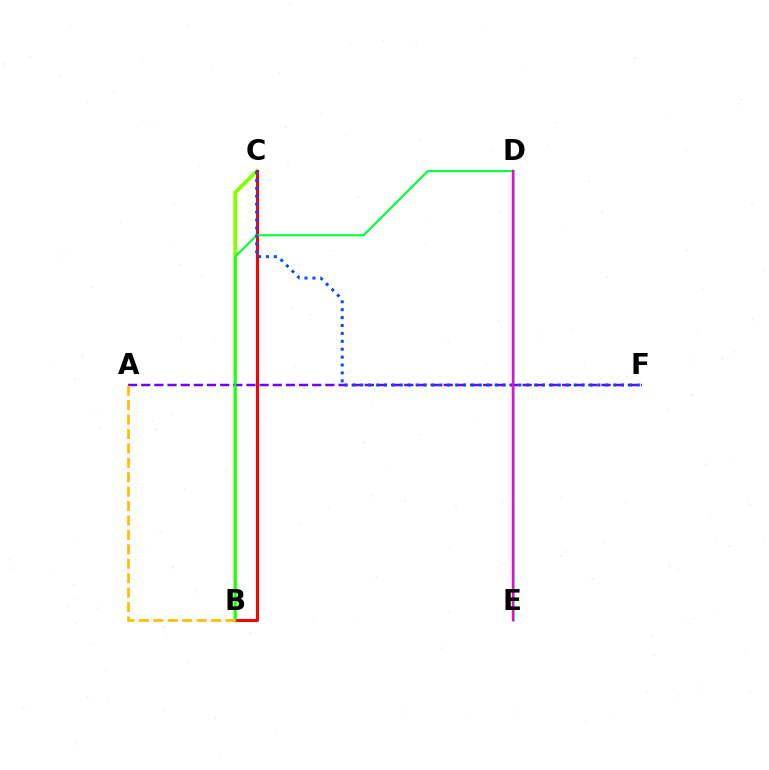{('B', 'C'): [{'color': '#84ff00', 'line_style': 'solid', 'thickness': 2.77}, {'color': '#ff0000', 'line_style': 'solid', 'thickness': 2.19}], ('D', 'E'): [{'color': '#00fff6', 'line_style': 'solid', 'thickness': 1.97}, {'color': '#ff00cf', 'line_style': 'solid', 'thickness': 1.7}], ('A', 'F'): [{'color': '#7200ff', 'line_style': 'dashed', 'thickness': 1.79}], ('B', 'D'): [{'color': '#00ff39', 'line_style': 'solid', 'thickness': 1.52}], ('C', 'F'): [{'color': '#004bff', 'line_style': 'dotted', 'thickness': 2.15}], ('A', 'B'): [{'color': '#ffbd00', 'line_style': 'dashed', 'thickness': 1.96}]}